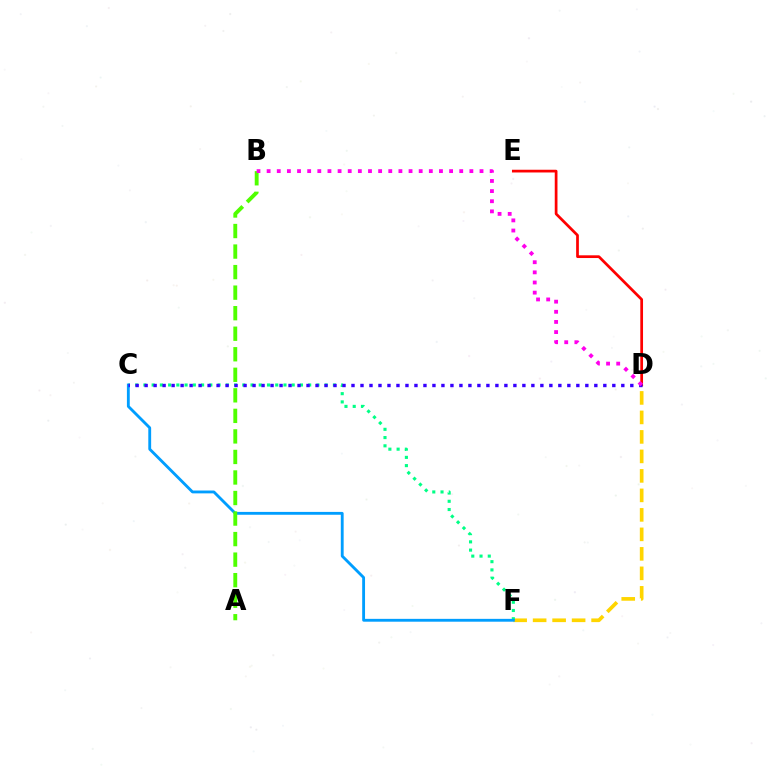{('D', 'F'): [{'color': '#ffd500', 'line_style': 'dashed', 'thickness': 2.65}], ('C', 'F'): [{'color': '#00ff86', 'line_style': 'dotted', 'thickness': 2.24}, {'color': '#009eff', 'line_style': 'solid', 'thickness': 2.05}], ('D', 'E'): [{'color': '#ff0000', 'line_style': 'solid', 'thickness': 1.96}], ('A', 'B'): [{'color': '#4fff00', 'line_style': 'dashed', 'thickness': 2.79}], ('C', 'D'): [{'color': '#3700ff', 'line_style': 'dotted', 'thickness': 2.44}], ('B', 'D'): [{'color': '#ff00ed', 'line_style': 'dotted', 'thickness': 2.75}]}